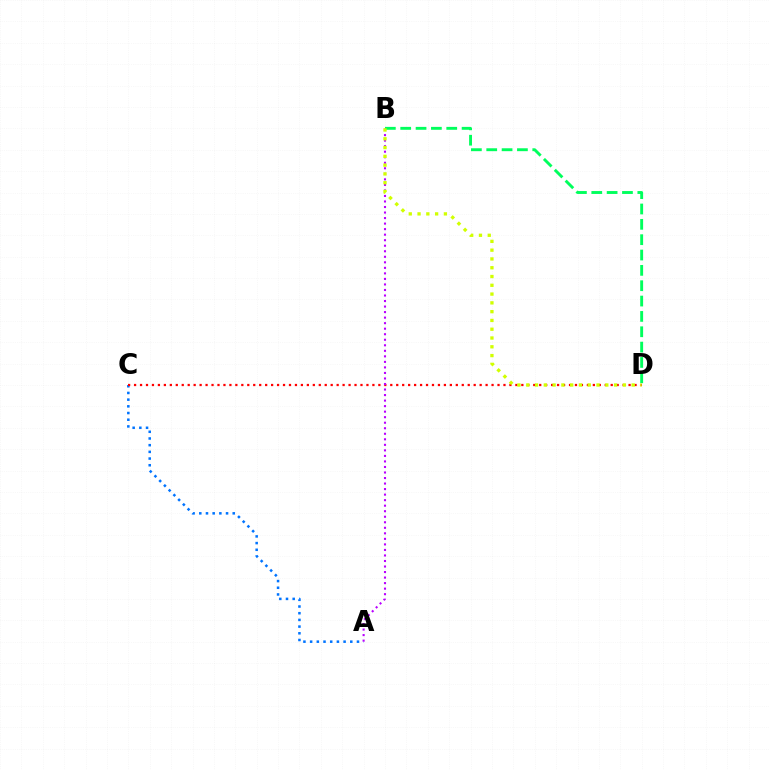{('A', 'C'): [{'color': '#0074ff', 'line_style': 'dotted', 'thickness': 1.82}], ('C', 'D'): [{'color': '#ff0000', 'line_style': 'dotted', 'thickness': 1.62}], ('A', 'B'): [{'color': '#b900ff', 'line_style': 'dotted', 'thickness': 1.5}], ('B', 'D'): [{'color': '#00ff5c', 'line_style': 'dashed', 'thickness': 2.08}, {'color': '#d1ff00', 'line_style': 'dotted', 'thickness': 2.39}]}